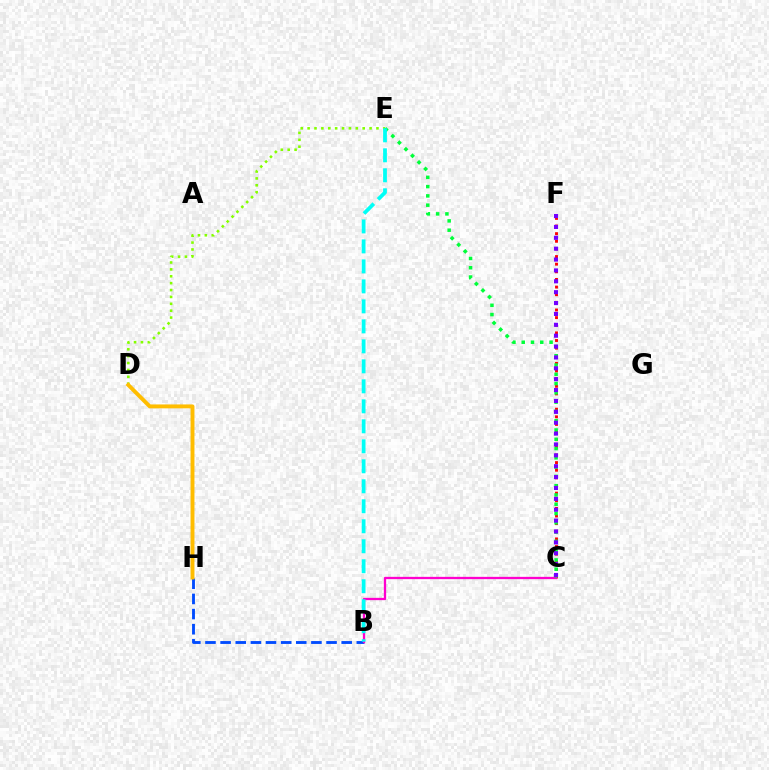{('B', 'H'): [{'color': '#004bff', 'line_style': 'dashed', 'thickness': 2.06}], ('C', 'F'): [{'color': '#ff0000', 'line_style': 'dotted', 'thickness': 2.07}, {'color': '#7200ff', 'line_style': 'dotted', 'thickness': 2.96}], ('D', 'E'): [{'color': '#84ff00', 'line_style': 'dotted', 'thickness': 1.87}], ('B', 'C'): [{'color': '#ff00cf', 'line_style': 'solid', 'thickness': 1.65}], ('D', 'H'): [{'color': '#ffbd00', 'line_style': 'solid', 'thickness': 2.82}], ('C', 'E'): [{'color': '#00ff39', 'line_style': 'dotted', 'thickness': 2.52}], ('B', 'E'): [{'color': '#00fff6', 'line_style': 'dashed', 'thickness': 2.72}]}